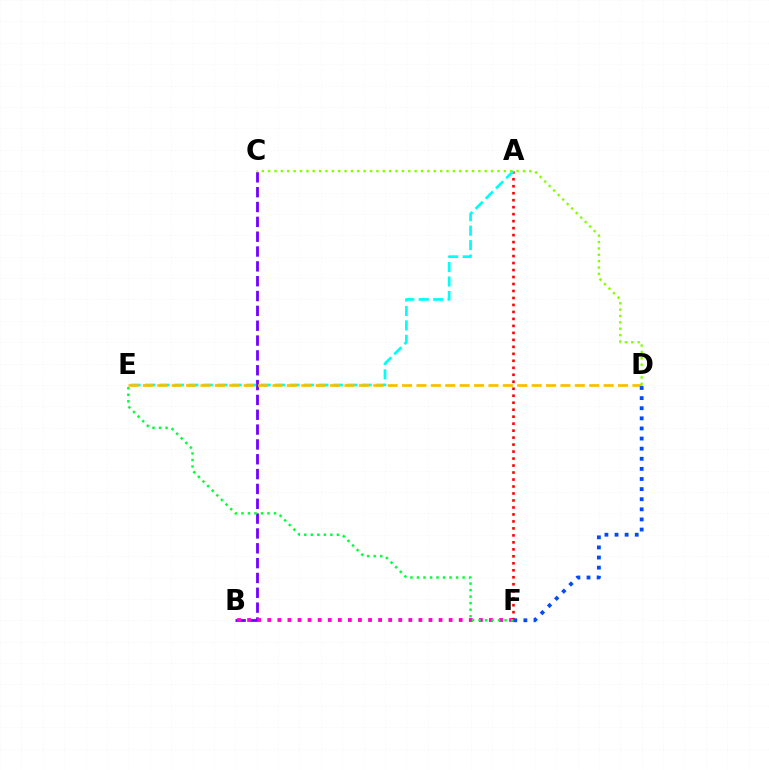{('B', 'C'): [{'color': '#7200ff', 'line_style': 'dashed', 'thickness': 2.02}], ('B', 'F'): [{'color': '#ff00cf', 'line_style': 'dotted', 'thickness': 2.74}], ('A', 'F'): [{'color': '#ff0000', 'line_style': 'dotted', 'thickness': 1.9}], ('A', 'E'): [{'color': '#00fff6', 'line_style': 'dashed', 'thickness': 1.96}], ('D', 'E'): [{'color': '#ffbd00', 'line_style': 'dashed', 'thickness': 1.96}], ('C', 'D'): [{'color': '#84ff00', 'line_style': 'dotted', 'thickness': 1.73}], ('E', 'F'): [{'color': '#00ff39', 'line_style': 'dotted', 'thickness': 1.77}], ('D', 'F'): [{'color': '#004bff', 'line_style': 'dotted', 'thickness': 2.75}]}